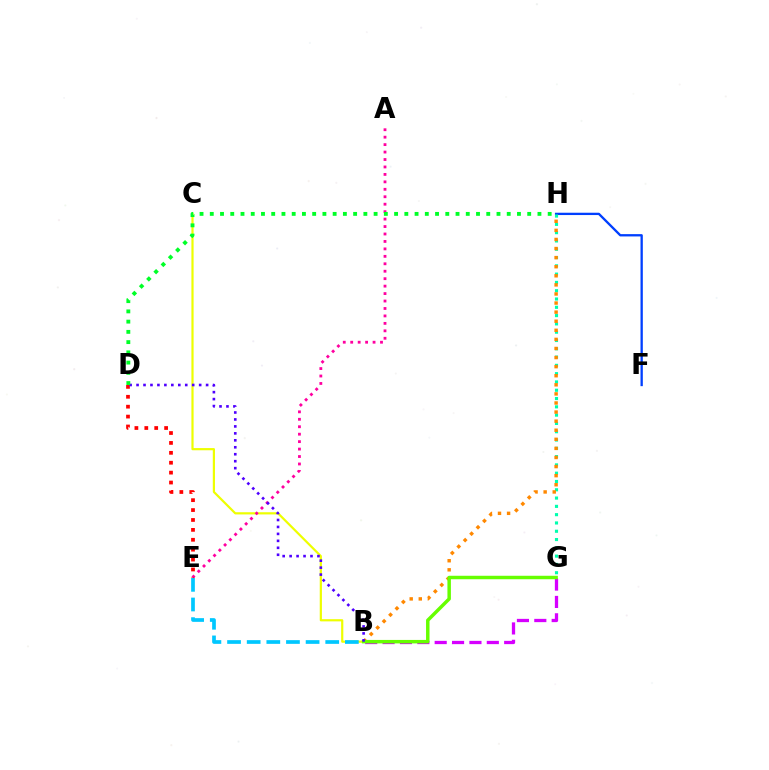{('B', 'C'): [{'color': '#eeff00', 'line_style': 'solid', 'thickness': 1.58}], ('B', 'G'): [{'color': '#d600ff', 'line_style': 'dashed', 'thickness': 2.36}, {'color': '#66ff00', 'line_style': 'solid', 'thickness': 2.5}], ('B', 'E'): [{'color': '#00c7ff', 'line_style': 'dashed', 'thickness': 2.67}], ('F', 'H'): [{'color': '#003fff', 'line_style': 'solid', 'thickness': 1.67}], ('G', 'H'): [{'color': '#00ffaf', 'line_style': 'dotted', 'thickness': 2.25}], ('B', 'H'): [{'color': '#ff8800', 'line_style': 'dotted', 'thickness': 2.47}], ('A', 'E'): [{'color': '#ff00a0', 'line_style': 'dotted', 'thickness': 2.02}], ('D', 'E'): [{'color': '#ff0000', 'line_style': 'dotted', 'thickness': 2.69}], ('B', 'D'): [{'color': '#4f00ff', 'line_style': 'dotted', 'thickness': 1.89}], ('D', 'H'): [{'color': '#00ff27', 'line_style': 'dotted', 'thickness': 2.78}]}